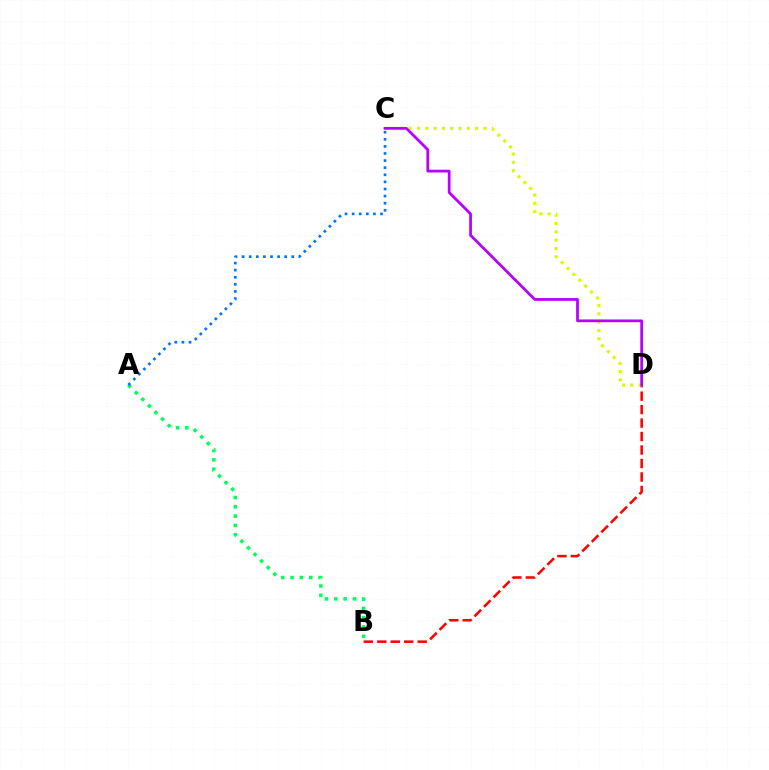{('B', 'D'): [{'color': '#ff0000', 'line_style': 'dashed', 'thickness': 1.83}], ('C', 'D'): [{'color': '#d1ff00', 'line_style': 'dotted', 'thickness': 2.26}, {'color': '#b900ff', 'line_style': 'solid', 'thickness': 1.99}], ('A', 'B'): [{'color': '#00ff5c', 'line_style': 'dotted', 'thickness': 2.53}], ('A', 'C'): [{'color': '#0074ff', 'line_style': 'dotted', 'thickness': 1.93}]}